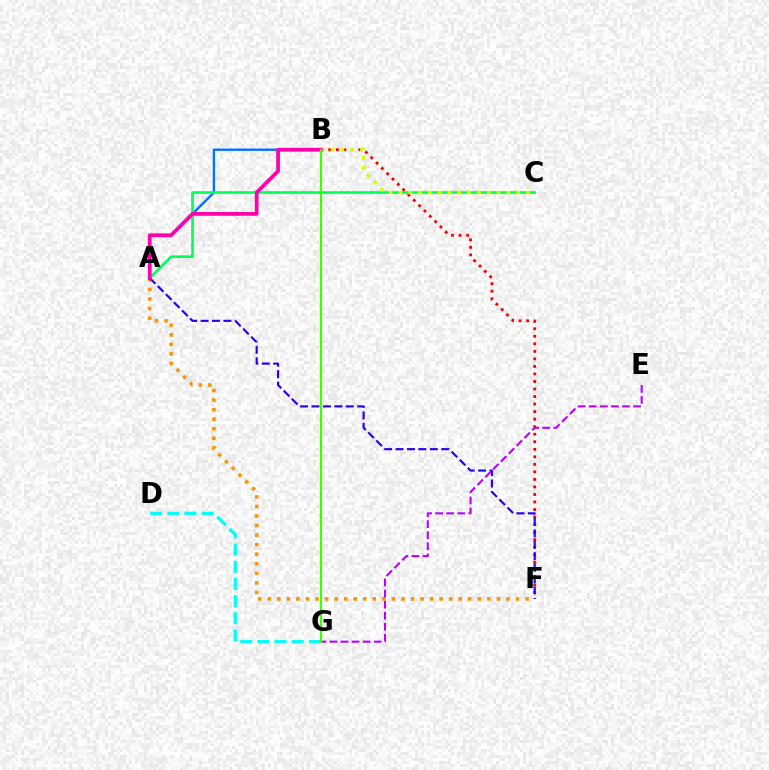{('A', 'F'): [{'color': '#ff9400', 'line_style': 'dotted', 'thickness': 2.59}, {'color': '#2500ff', 'line_style': 'dashed', 'thickness': 1.55}], ('A', 'B'): [{'color': '#0074ff', 'line_style': 'solid', 'thickness': 1.72}, {'color': '#ff00ac', 'line_style': 'solid', 'thickness': 2.7}], ('A', 'C'): [{'color': '#00ff5c', 'line_style': 'solid', 'thickness': 1.9}], ('D', 'G'): [{'color': '#00fff6', 'line_style': 'dashed', 'thickness': 2.33}], ('B', 'F'): [{'color': '#ff0000', 'line_style': 'dotted', 'thickness': 2.05}], ('B', 'C'): [{'color': '#d1ff00', 'line_style': 'dotted', 'thickness': 2.67}], ('E', 'G'): [{'color': '#b900ff', 'line_style': 'dashed', 'thickness': 1.5}], ('B', 'G'): [{'color': '#3dff00', 'line_style': 'solid', 'thickness': 1.54}]}